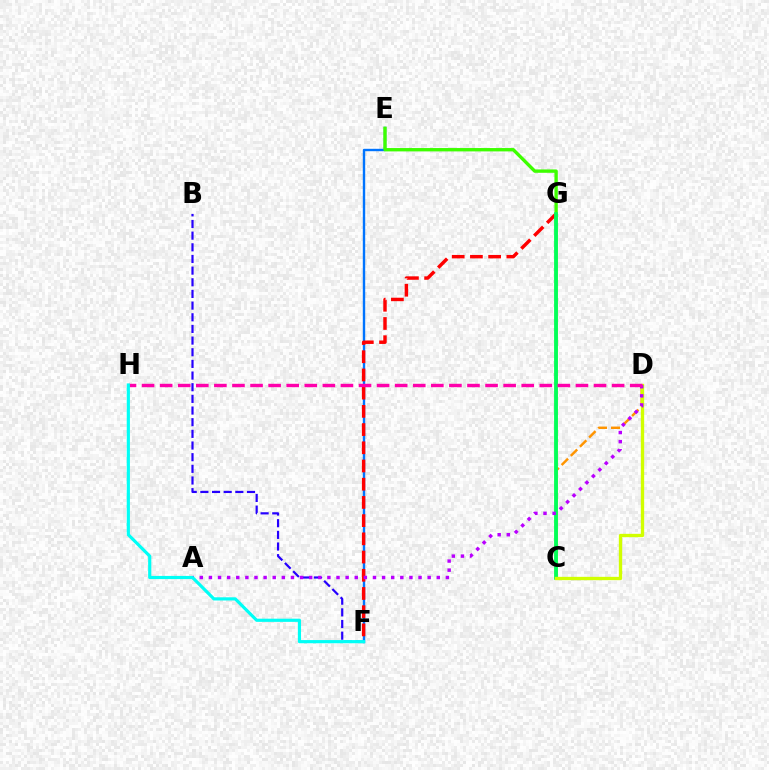{('E', 'F'): [{'color': '#0074ff', 'line_style': 'solid', 'thickness': 1.73}], ('B', 'F'): [{'color': '#2500ff', 'line_style': 'dashed', 'thickness': 1.58}], ('F', 'G'): [{'color': '#ff0000', 'line_style': 'dashed', 'thickness': 2.47}], ('C', 'D'): [{'color': '#ff9400', 'line_style': 'dashed', 'thickness': 1.76}, {'color': '#d1ff00', 'line_style': 'solid', 'thickness': 2.39}], ('C', 'E'): [{'color': '#3dff00', 'line_style': 'solid', 'thickness': 2.42}], ('C', 'G'): [{'color': '#00ff5c', 'line_style': 'solid', 'thickness': 2.59}], ('A', 'D'): [{'color': '#b900ff', 'line_style': 'dotted', 'thickness': 2.48}], ('D', 'H'): [{'color': '#ff00ac', 'line_style': 'dashed', 'thickness': 2.46}], ('F', 'H'): [{'color': '#00fff6', 'line_style': 'solid', 'thickness': 2.29}]}